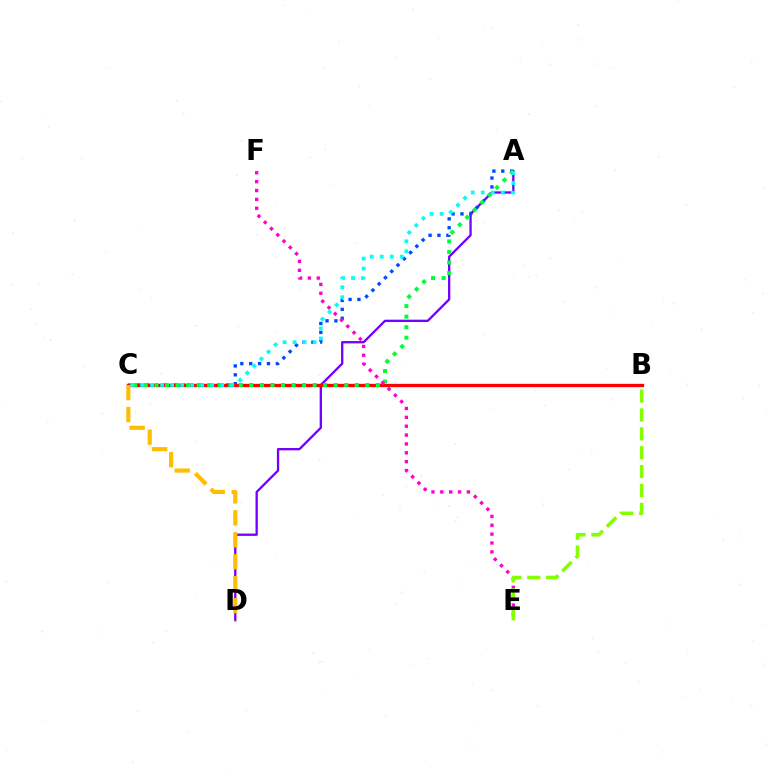{('A', 'D'): [{'color': '#7200ff', 'line_style': 'solid', 'thickness': 1.66}], ('A', 'C'): [{'color': '#004bff', 'line_style': 'dotted', 'thickness': 2.41}, {'color': '#00ff39', 'line_style': 'dotted', 'thickness': 2.86}, {'color': '#00fff6', 'line_style': 'dotted', 'thickness': 2.72}], ('B', 'C'): [{'color': '#ff0000', 'line_style': 'solid', 'thickness': 2.39}], ('E', 'F'): [{'color': '#ff00cf', 'line_style': 'dotted', 'thickness': 2.41}], ('C', 'D'): [{'color': '#ffbd00', 'line_style': 'dashed', 'thickness': 2.98}], ('B', 'E'): [{'color': '#84ff00', 'line_style': 'dashed', 'thickness': 2.56}]}